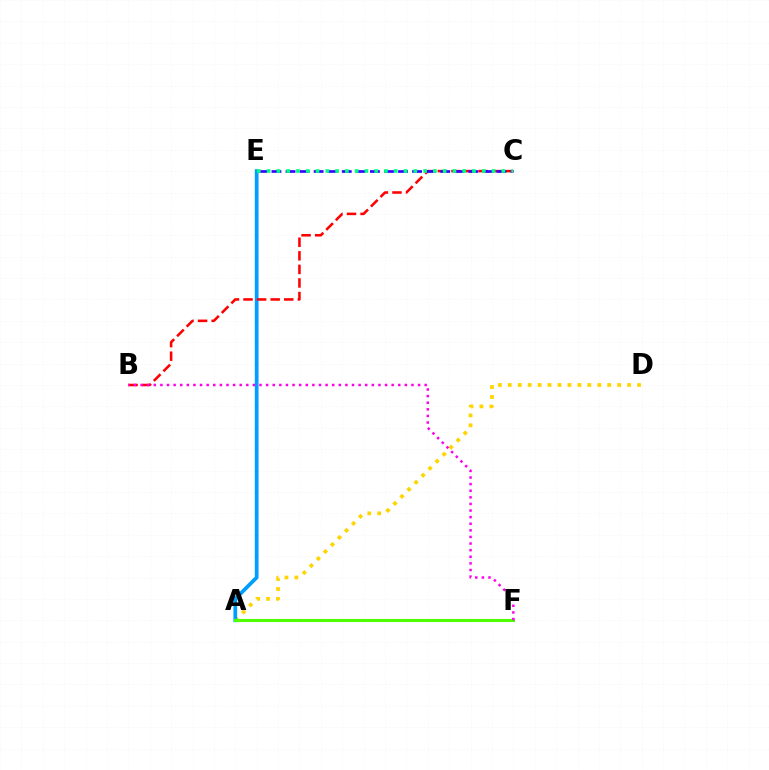{('A', 'D'): [{'color': '#ffd500', 'line_style': 'dotted', 'thickness': 2.7}], ('A', 'E'): [{'color': '#009eff', 'line_style': 'solid', 'thickness': 2.69}], ('B', 'C'): [{'color': '#ff0000', 'line_style': 'dashed', 'thickness': 1.84}], ('A', 'F'): [{'color': '#4fff00', 'line_style': 'solid', 'thickness': 2.22}], ('C', 'E'): [{'color': '#3700ff', 'line_style': 'dashed', 'thickness': 1.91}, {'color': '#00ff86', 'line_style': 'dotted', 'thickness': 2.66}], ('B', 'F'): [{'color': '#ff00ed', 'line_style': 'dotted', 'thickness': 1.8}]}